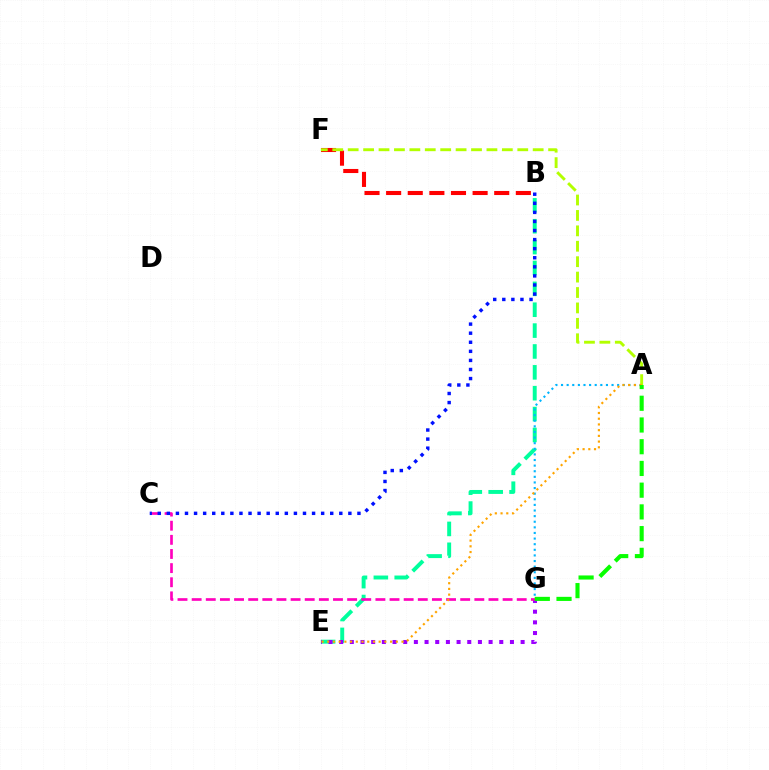{('B', 'E'): [{'color': '#00ff9d', 'line_style': 'dashed', 'thickness': 2.84}], ('E', 'G'): [{'color': '#9b00ff', 'line_style': 'dotted', 'thickness': 2.9}], ('A', 'G'): [{'color': '#00b5ff', 'line_style': 'dotted', 'thickness': 1.52}, {'color': '#08ff00', 'line_style': 'dashed', 'thickness': 2.95}], ('C', 'G'): [{'color': '#ff00bd', 'line_style': 'dashed', 'thickness': 1.92}], ('B', 'F'): [{'color': '#ff0000', 'line_style': 'dashed', 'thickness': 2.94}], ('A', 'F'): [{'color': '#b3ff00', 'line_style': 'dashed', 'thickness': 2.09}], ('B', 'C'): [{'color': '#0010ff', 'line_style': 'dotted', 'thickness': 2.47}], ('A', 'E'): [{'color': '#ffa500', 'line_style': 'dotted', 'thickness': 1.55}]}